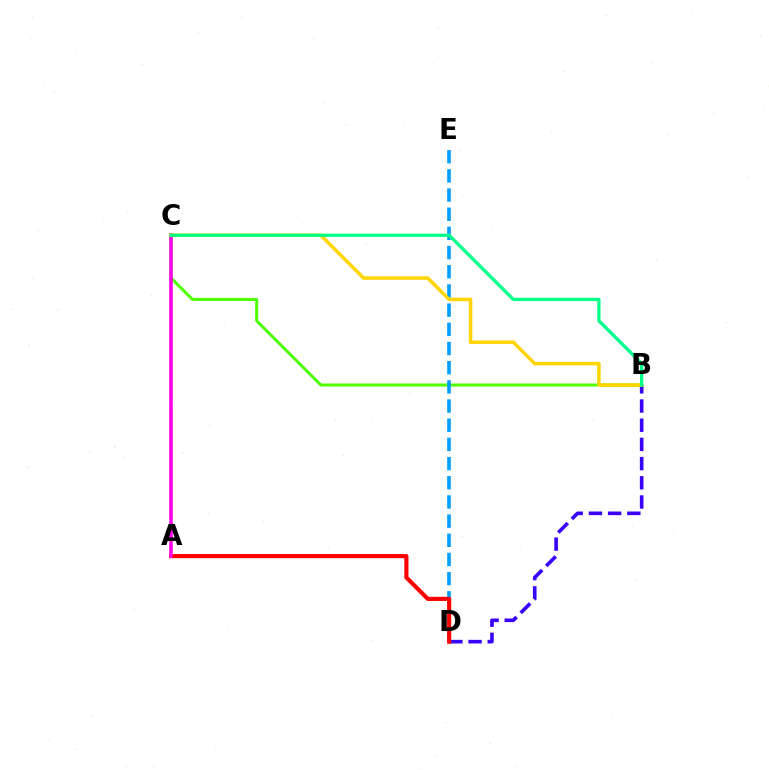{('B', 'C'): [{'color': '#4fff00', 'line_style': 'solid', 'thickness': 2.17}, {'color': '#ffd500', 'line_style': 'solid', 'thickness': 2.53}, {'color': '#00ff86', 'line_style': 'solid', 'thickness': 2.35}], ('D', 'E'): [{'color': '#009eff', 'line_style': 'dashed', 'thickness': 2.61}], ('B', 'D'): [{'color': '#3700ff', 'line_style': 'dashed', 'thickness': 2.61}], ('A', 'D'): [{'color': '#ff0000', 'line_style': 'solid', 'thickness': 2.98}], ('A', 'C'): [{'color': '#ff00ed', 'line_style': 'solid', 'thickness': 2.56}]}